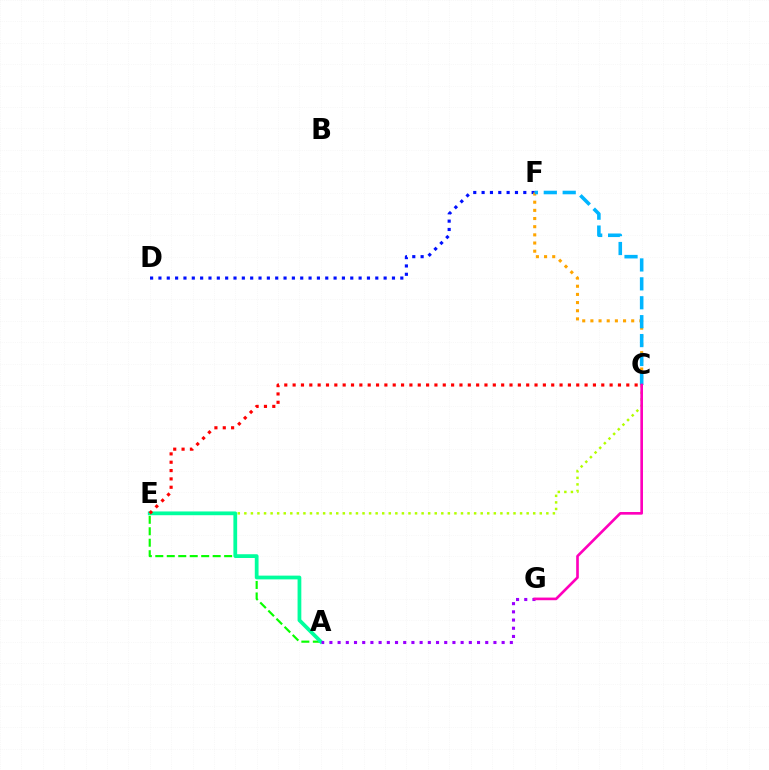{('C', 'E'): [{'color': '#b3ff00', 'line_style': 'dotted', 'thickness': 1.78}, {'color': '#ff0000', 'line_style': 'dotted', 'thickness': 2.27}], ('D', 'F'): [{'color': '#0010ff', 'line_style': 'dotted', 'thickness': 2.27}], ('A', 'E'): [{'color': '#08ff00', 'line_style': 'dashed', 'thickness': 1.56}, {'color': '#00ff9d', 'line_style': 'solid', 'thickness': 2.71}], ('A', 'G'): [{'color': '#9b00ff', 'line_style': 'dotted', 'thickness': 2.23}], ('C', 'F'): [{'color': '#ffa500', 'line_style': 'dotted', 'thickness': 2.22}, {'color': '#00b5ff', 'line_style': 'dashed', 'thickness': 2.57}], ('C', 'G'): [{'color': '#ff00bd', 'line_style': 'solid', 'thickness': 1.91}]}